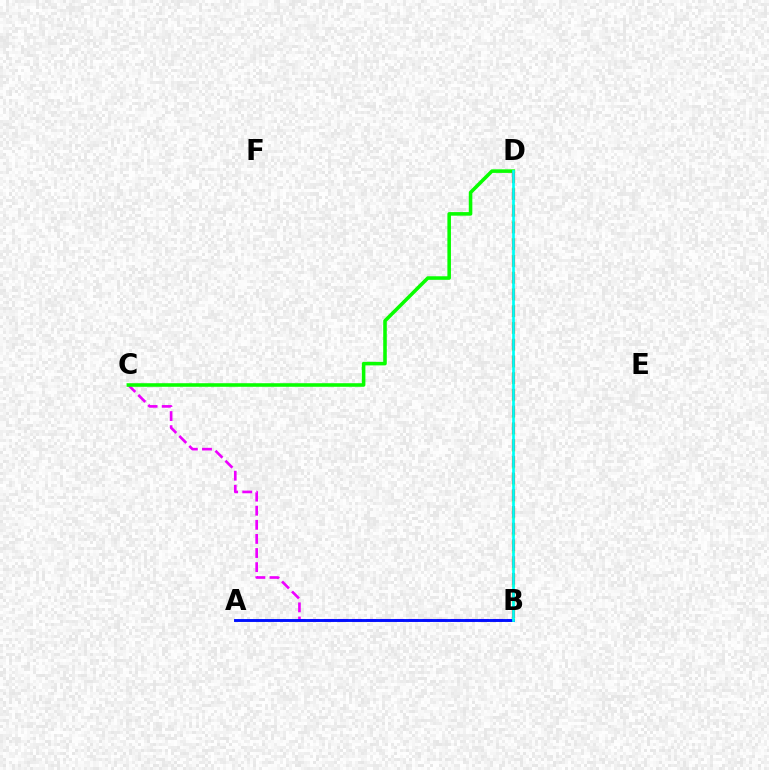{('B', 'D'): [{'color': '#fcf500', 'line_style': 'dotted', 'thickness': 2.29}, {'color': '#ff0000', 'line_style': 'dashed', 'thickness': 2.27}, {'color': '#00fff6', 'line_style': 'solid', 'thickness': 1.95}], ('B', 'C'): [{'color': '#ee00ff', 'line_style': 'dashed', 'thickness': 1.92}], ('C', 'D'): [{'color': '#08ff00', 'line_style': 'solid', 'thickness': 2.56}], ('A', 'B'): [{'color': '#0010ff', 'line_style': 'solid', 'thickness': 2.09}]}